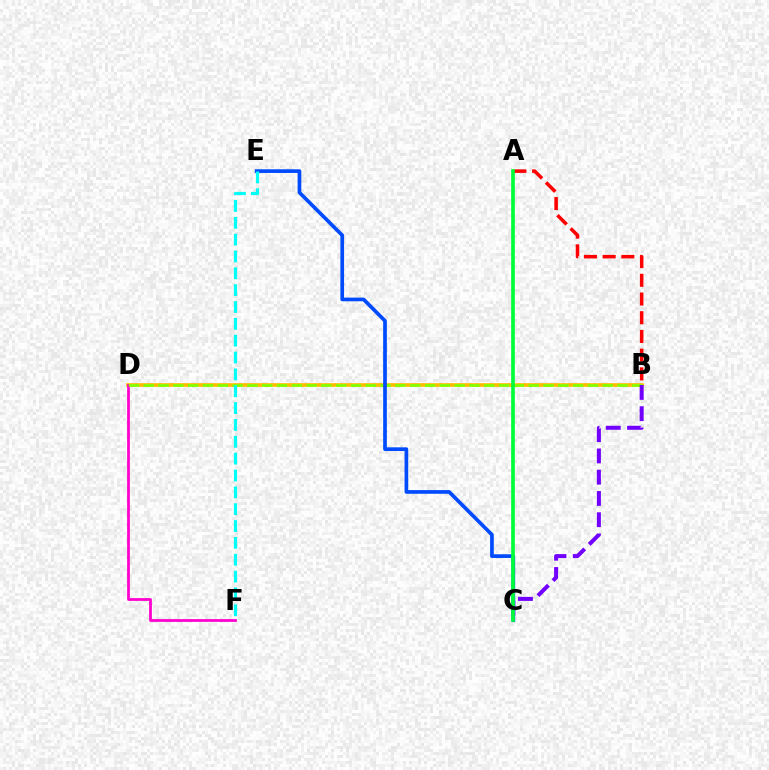{('B', 'D'): [{'color': '#ffbd00', 'line_style': 'solid', 'thickness': 2.65}, {'color': '#84ff00', 'line_style': 'dashed', 'thickness': 2.01}], ('D', 'F'): [{'color': '#ff00cf', 'line_style': 'solid', 'thickness': 2.0}], ('B', 'C'): [{'color': '#7200ff', 'line_style': 'dashed', 'thickness': 2.89}], ('C', 'E'): [{'color': '#004bff', 'line_style': 'solid', 'thickness': 2.66}], ('A', 'B'): [{'color': '#ff0000', 'line_style': 'dashed', 'thickness': 2.54}], ('A', 'C'): [{'color': '#00ff39', 'line_style': 'solid', 'thickness': 2.65}], ('E', 'F'): [{'color': '#00fff6', 'line_style': 'dashed', 'thickness': 2.29}]}